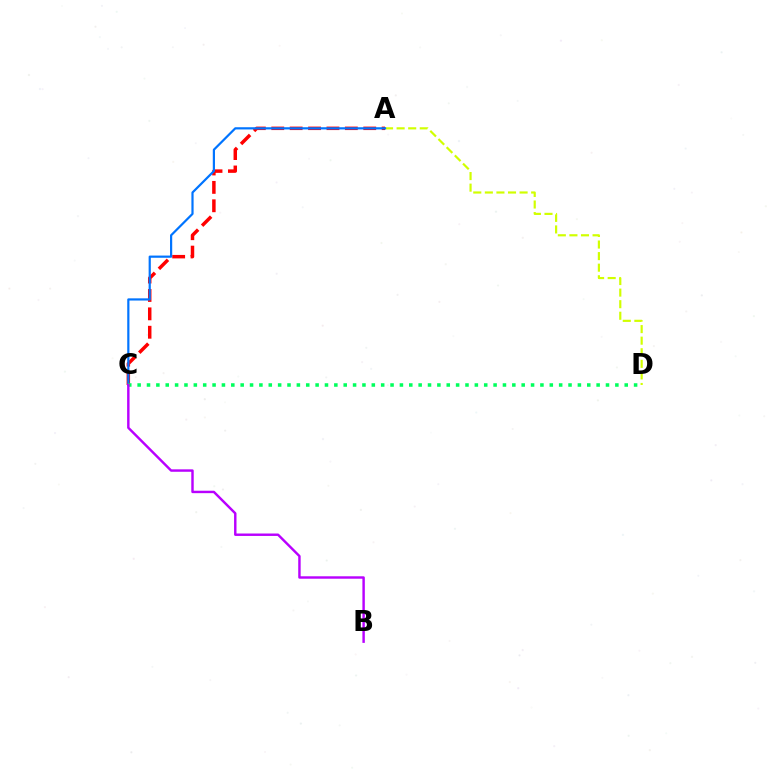{('A', 'C'): [{'color': '#ff0000', 'line_style': 'dashed', 'thickness': 2.5}, {'color': '#0074ff', 'line_style': 'solid', 'thickness': 1.58}], ('A', 'D'): [{'color': '#d1ff00', 'line_style': 'dashed', 'thickness': 1.57}], ('C', 'D'): [{'color': '#00ff5c', 'line_style': 'dotted', 'thickness': 2.55}], ('B', 'C'): [{'color': '#b900ff', 'line_style': 'solid', 'thickness': 1.75}]}